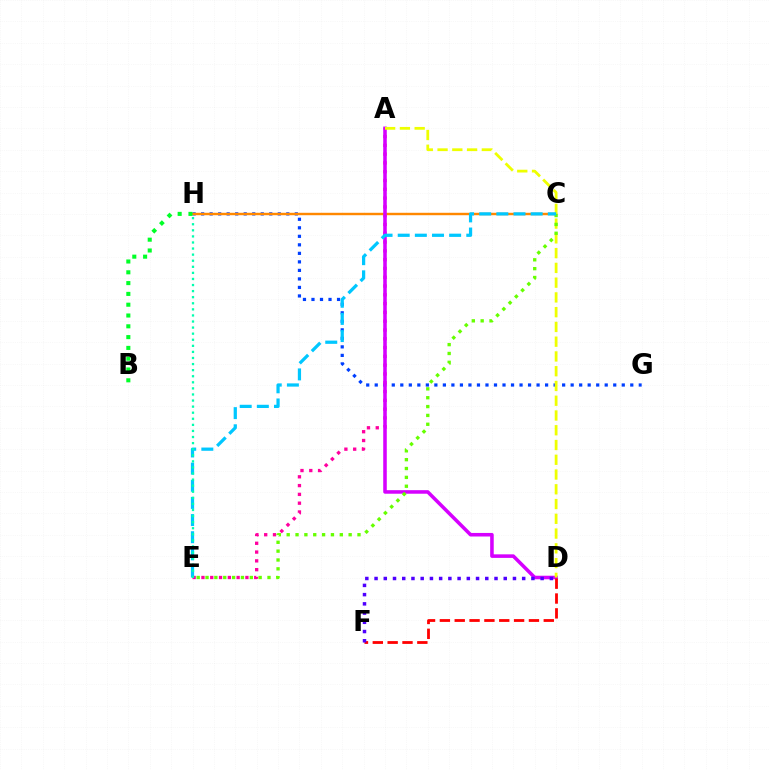{('G', 'H'): [{'color': '#003fff', 'line_style': 'dotted', 'thickness': 2.31}], ('A', 'E'): [{'color': '#ff00a0', 'line_style': 'dotted', 'thickness': 2.39}], ('C', 'H'): [{'color': '#ff8800', 'line_style': 'solid', 'thickness': 1.74}], ('A', 'D'): [{'color': '#d600ff', 'line_style': 'solid', 'thickness': 2.56}, {'color': '#eeff00', 'line_style': 'dashed', 'thickness': 2.01}], ('C', 'E'): [{'color': '#66ff00', 'line_style': 'dotted', 'thickness': 2.41}, {'color': '#00c7ff', 'line_style': 'dashed', 'thickness': 2.33}], ('D', 'F'): [{'color': '#ff0000', 'line_style': 'dashed', 'thickness': 2.02}, {'color': '#4f00ff', 'line_style': 'dotted', 'thickness': 2.51}], ('E', 'H'): [{'color': '#00ffaf', 'line_style': 'dotted', 'thickness': 1.65}], ('B', 'H'): [{'color': '#00ff27', 'line_style': 'dotted', 'thickness': 2.93}]}